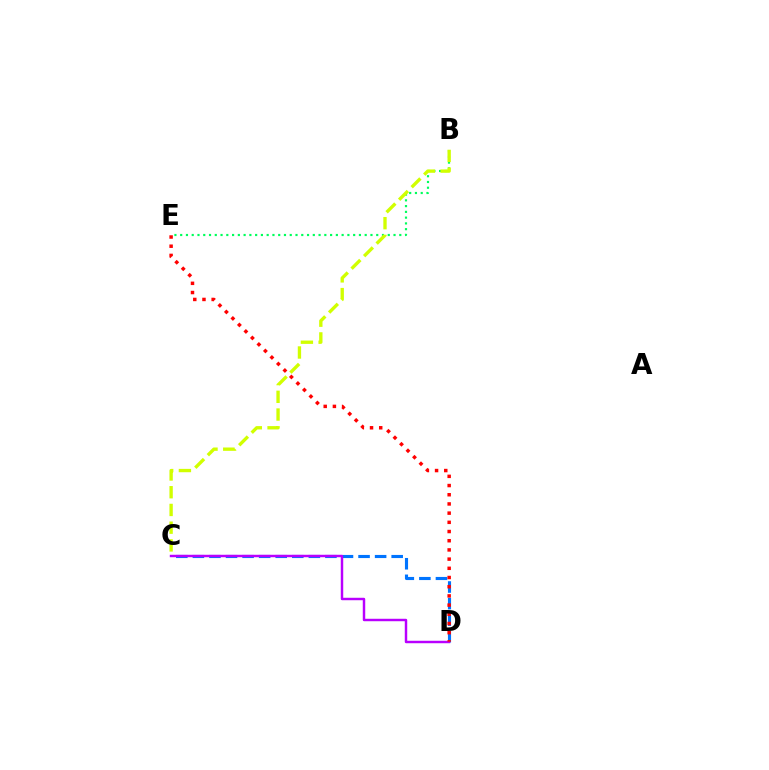{('C', 'D'): [{'color': '#0074ff', 'line_style': 'dashed', 'thickness': 2.25}, {'color': '#b900ff', 'line_style': 'solid', 'thickness': 1.77}], ('B', 'E'): [{'color': '#00ff5c', 'line_style': 'dotted', 'thickness': 1.57}], ('B', 'C'): [{'color': '#d1ff00', 'line_style': 'dashed', 'thickness': 2.41}], ('D', 'E'): [{'color': '#ff0000', 'line_style': 'dotted', 'thickness': 2.5}]}